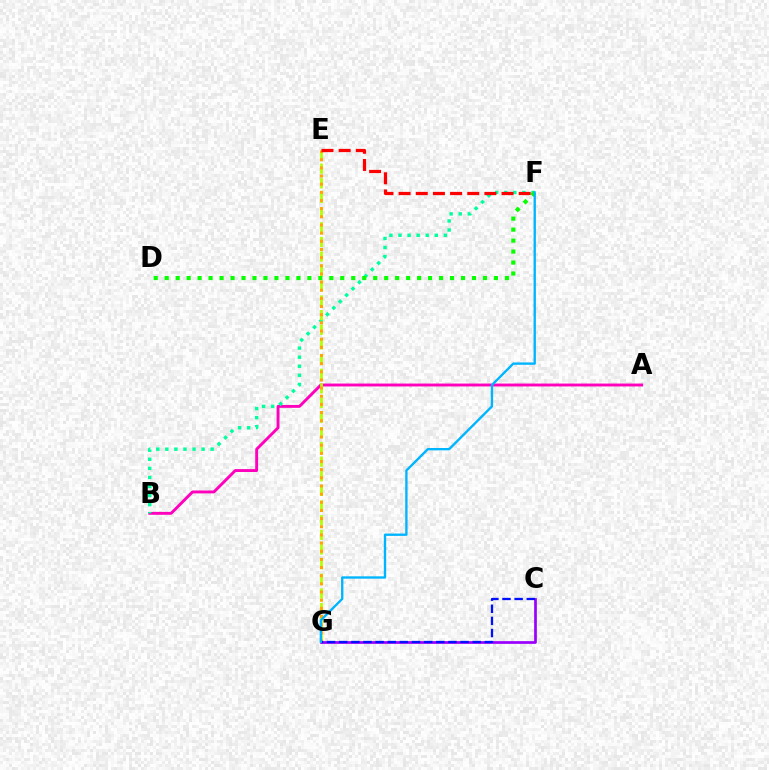{('A', 'B'): [{'color': '#ff00bd', 'line_style': 'solid', 'thickness': 2.09}], ('B', 'F'): [{'color': '#00ff9d', 'line_style': 'dotted', 'thickness': 2.46}], ('C', 'G'): [{'color': '#9b00ff', 'line_style': 'solid', 'thickness': 1.95}, {'color': '#0010ff', 'line_style': 'dashed', 'thickness': 1.65}], ('E', 'G'): [{'color': '#b3ff00', 'line_style': 'dashed', 'thickness': 1.99}, {'color': '#ffa500', 'line_style': 'dotted', 'thickness': 2.22}], ('E', 'F'): [{'color': '#ff0000', 'line_style': 'dashed', 'thickness': 2.33}], ('D', 'F'): [{'color': '#08ff00', 'line_style': 'dotted', 'thickness': 2.98}], ('F', 'G'): [{'color': '#00b5ff', 'line_style': 'solid', 'thickness': 1.69}]}